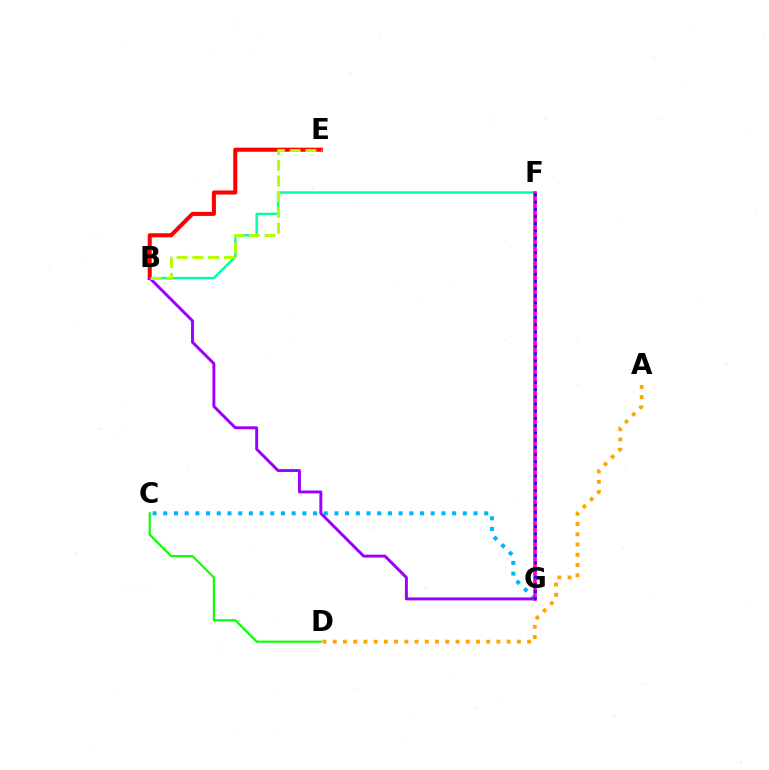{('B', 'F'): [{'color': '#00ff9d', 'line_style': 'solid', 'thickness': 1.71}], ('B', 'E'): [{'color': '#ff0000', 'line_style': 'solid', 'thickness': 2.92}, {'color': '#b3ff00', 'line_style': 'dashed', 'thickness': 2.13}], ('C', 'G'): [{'color': '#00b5ff', 'line_style': 'dotted', 'thickness': 2.91}], ('C', 'D'): [{'color': '#08ff00', 'line_style': 'solid', 'thickness': 1.54}], ('F', 'G'): [{'color': '#ff00bd', 'line_style': 'solid', 'thickness': 2.6}, {'color': '#0010ff', 'line_style': 'dotted', 'thickness': 1.96}], ('B', 'G'): [{'color': '#9b00ff', 'line_style': 'solid', 'thickness': 2.12}], ('A', 'D'): [{'color': '#ffa500', 'line_style': 'dotted', 'thickness': 2.78}]}